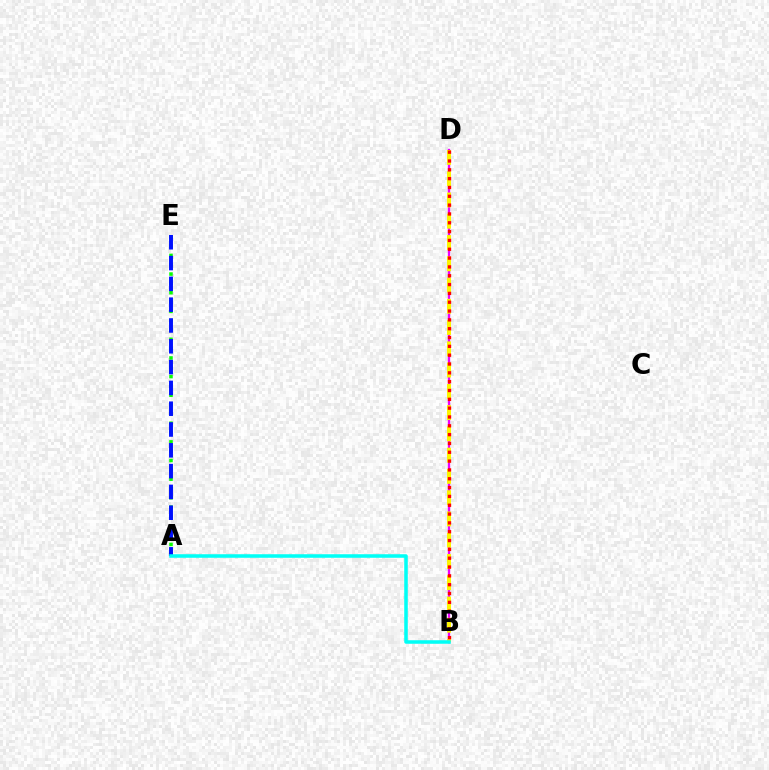{('A', 'E'): [{'color': '#08ff00', 'line_style': 'dotted', 'thickness': 2.53}, {'color': '#0010ff', 'line_style': 'dashed', 'thickness': 2.83}], ('B', 'D'): [{'color': '#ee00ff', 'line_style': 'solid', 'thickness': 1.68}, {'color': '#fcf500', 'line_style': 'dashed', 'thickness': 2.89}, {'color': '#ff0000', 'line_style': 'dotted', 'thickness': 2.4}], ('A', 'B'): [{'color': '#00fff6', 'line_style': 'solid', 'thickness': 2.54}]}